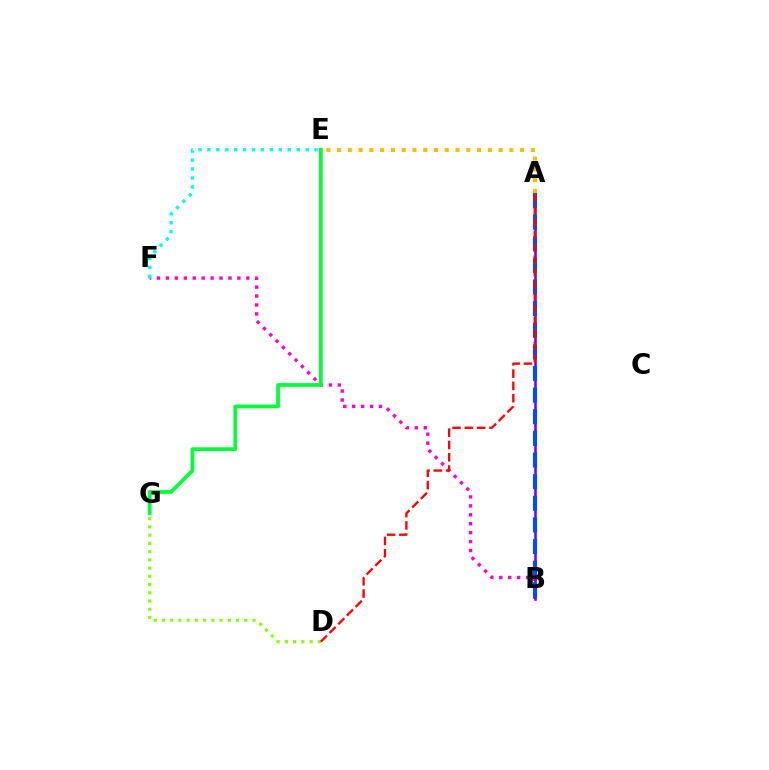{('B', 'F'): [{'color': '#ff00cf', 'line_style': 'dotted', 'thickness': 2.43}], ('A', 'B'): [{'color': '#7200ff', 'line_style': 'solid', 'thickness': 1.84}, {'color': '#004bff', 'line_style': 'dashed', 'thickness': 2.94}], ('D', 'G'): [{'color': '#84ff00', 'line_style': 'dotted', 'thickness': 2.24}], ('E', 'F'): [{'color': '#00fff6', 'line_style': 'dotted', 'thickness': 2.43}], ('A', 'D'): [{'color': '#ff0000', 'line_style': 'dashed', 'thickness': 1.67}], ('E', 'G'): [{'color': '#00ff39', 'line_style': 'solid', 'thickness': 2.68}], ('A', 'E'): [{'color': '#ffbd00', 'line_style': 'dotted', 'thickness': 2.93}]}